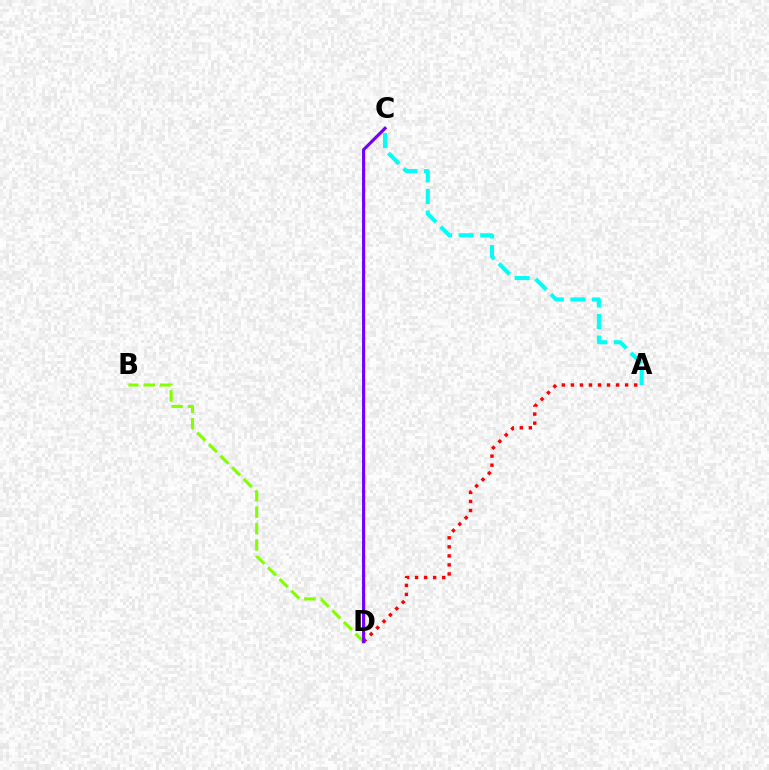{('A', 'D'): [{'color': '#ff0000', 'line_style': 'dotted', 'thickness': 2.46}], ('A', 'C'): [{'color': '#00fff6', 'line_style': 'dashed', 'thickness': 2.93}], ('B', 'D'): [{'color': '#84ff00', 'line_style': 'dashed', 'thickness': 2.23}], ('C', 'D'): [{'color': '#7200ff', 'line_style': 'solid', 'thickness': 2.26}]}